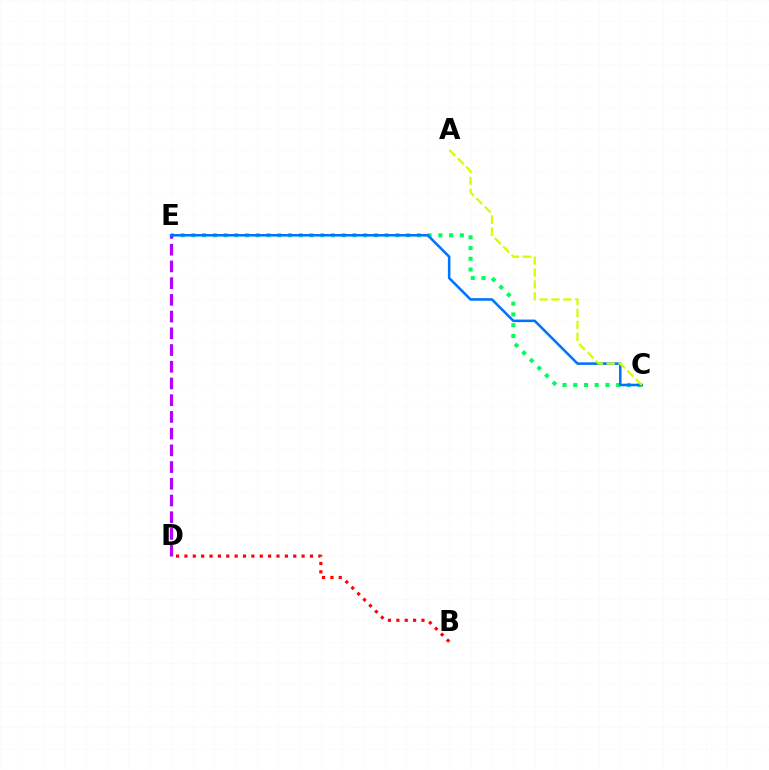{('C', 'E'): [{'color': '#00ff5c', 'line_style': 'dotted', 'thickness': 2.92}, {'color': '#0074ff', 'line_style': 'solid', 'thickness': 1.85}], ('D', 'E'): [{'color': '#b900ff', 'line_style': 'dashed', 'thickness': 2.27}], ('B', 'D'): [{'color': '#ff0000', 'line_style': 'dotted', 'thickness': 2.27}], ('A', 'C'): [{'color': '#d1ff00', 'line_style': 'dashed', 'thickness': 1.61}]}